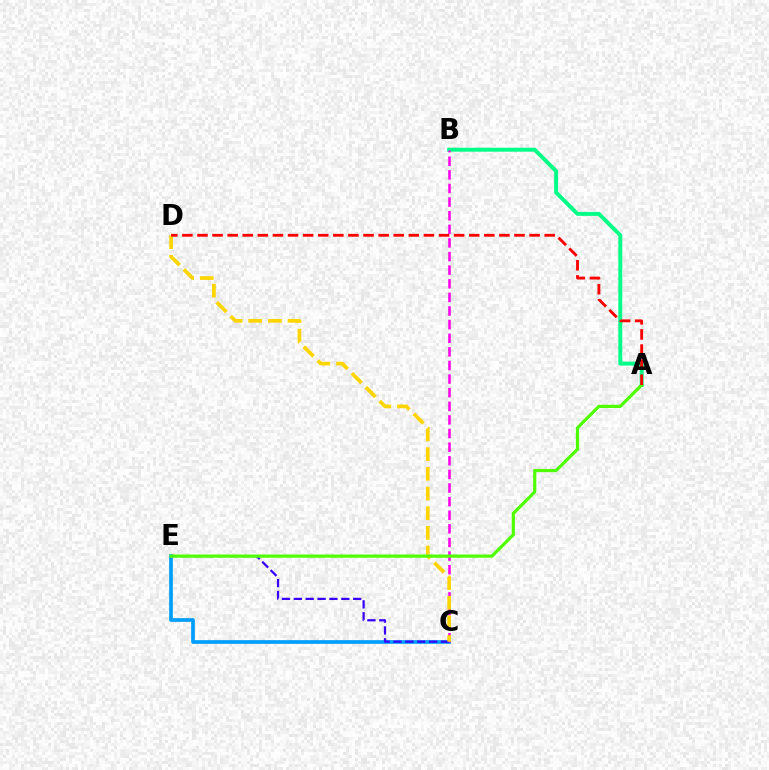{('C', 'E'): [{'color': '#009eff', 'line_style': 'solid', 'thickness': 2.66}, {'color': '#3700ff', 'line_style': 'dashed', 'thickness': 1.61}], ('A', 'B'): [{'color': '#00ff86', 'line_style': 'solid', 'thickness': 2.83}], ('B', 'C'): [{'color': '#ff00ed', 'line_style': 'dashed', 'thickness': 1.85}], ('C', 'D'): [{'color': '#ffd500', 'line_style': 'dashed', 'thickness': 2.67}], ('A', 'E'): [{'color': '#4fff00', 'line_style': 'solid', 'thickness': 2.3}], ('A', 'D'): [{'color': '#ff0000', 'line_style': 'dashed', 'thickness': 2.05}]}